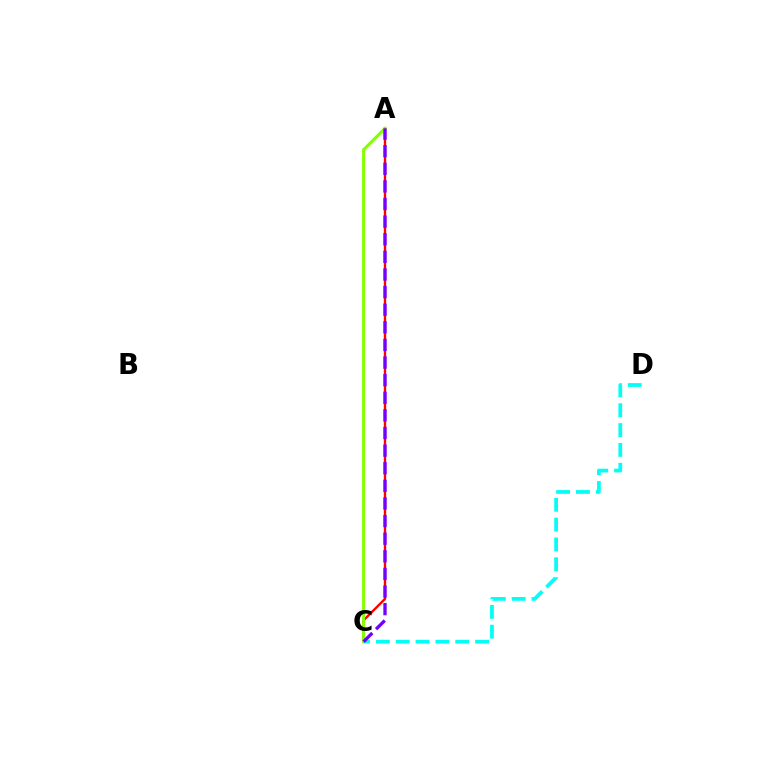{('A', 'C'): [{'color': '#ff0000', 'line_style': 'solid', 'thickness': 1.71}, {'color': '#84ff00', 'line_style': 'solid', 'thickness': 2.2}, {'color': '#7200ff', 'line_style': 'dashed', 'thickness': 2.39}], ('C', 'D'): [{'color': '#00fff6', 'line_style': 'dashed', 'thickness': 2.7}]}